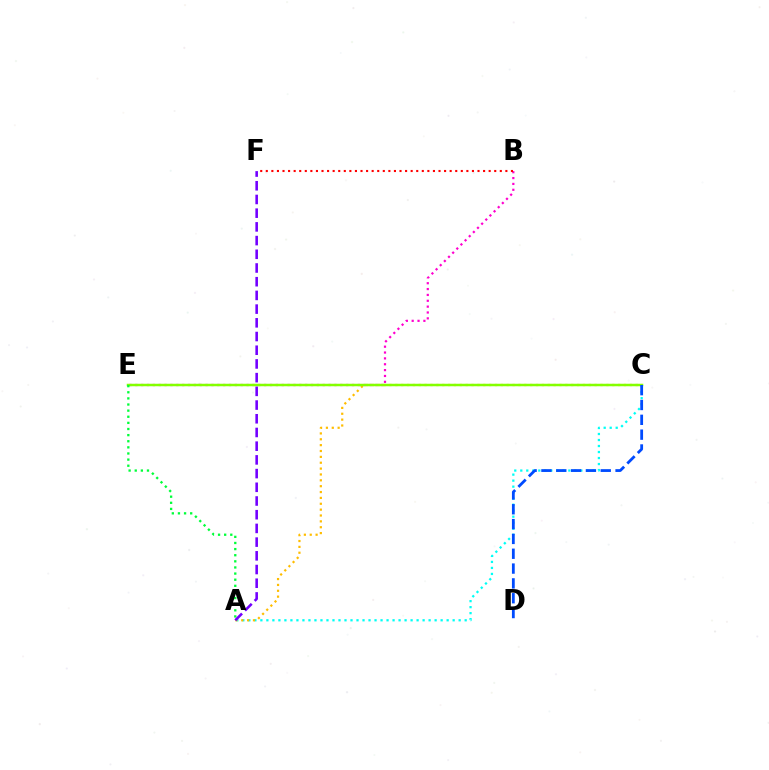{('A', 'C'): [{'color': '#00fff6', 'line_style': 'dotted', 'thickness': 1.63}, {'color': '#ffbd00', 'line_style': 'dotted', 'thickness': 1.59}], ('B', 'E'): [{'color': '#ff00cf', 'line_style': 'dotted', 'thickness': 1.59}], ('C', 'E'): [{'color': '#84ff00', 'line_style': 'solid', 'thickness': 1.79}], ('A', 'E'): [{'color': '#00ff39', 'line_style': 'dotted', 'thickness': 1.66}], ('A', 'F'): [{'color': '#7200ff', 'line_style': 'dashed', 'thickness': 1.86}], ('C', 'D'): [{'color': '#004bff', 'line_style': 'dashed', 'thickness': 2.01}], ('B', 'F'): [{'color': '#ff0000', 'line_style': 'dotted', 'thickness': 1.51}]}